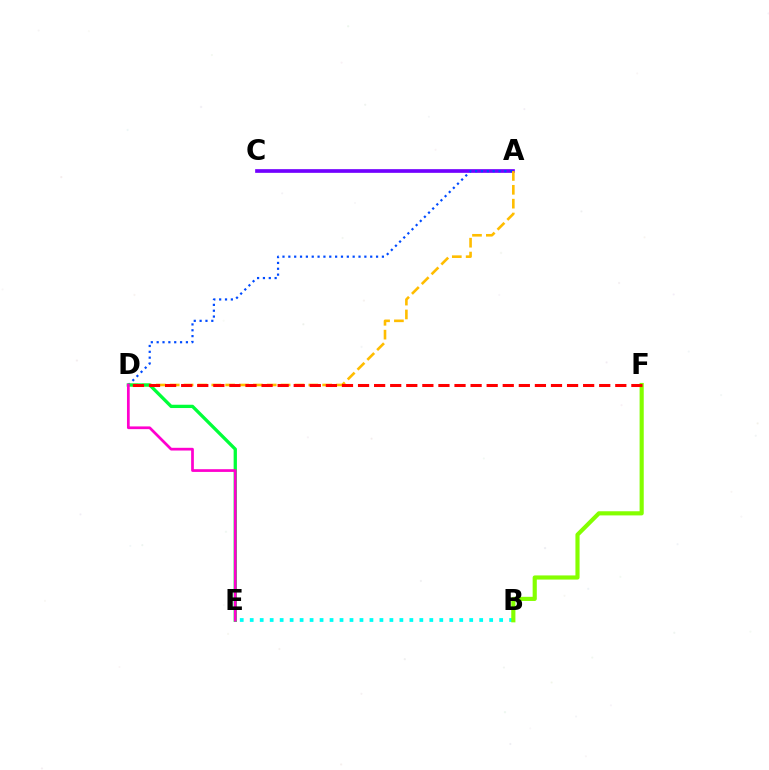{('B', 'E'): [{'color': '#00fff6', 'line_style': 'dotted', 'thickness': 2.71}], ('A', 'C'): [{'color': '#7200ff', 'line_style': 'solid', 'thickness': 2.65}], ('A', 'D'): [{'color': '#004bff', 'line_style': 'dotted', 'thickness': 1.59}, {'color': '#ffbd00', 'line_style': 'dashed', 'thickness': 1.88}], ('D', 'E'): [{'color': '#00ff39', 'line_style': 'solid', 'thickness': 2.37}, {'color': '#ff00cf', 'line_style': 'solid', 'thickness': 1.96}], ('B', 'F'): [{'color': '#84ff00', 'line_style': 'solid', 'thickness': 2.99}], ('D', 'F'): [{'color': '#ff0000', 'line_style': 'dashed', 'thickness': 2.18}]}